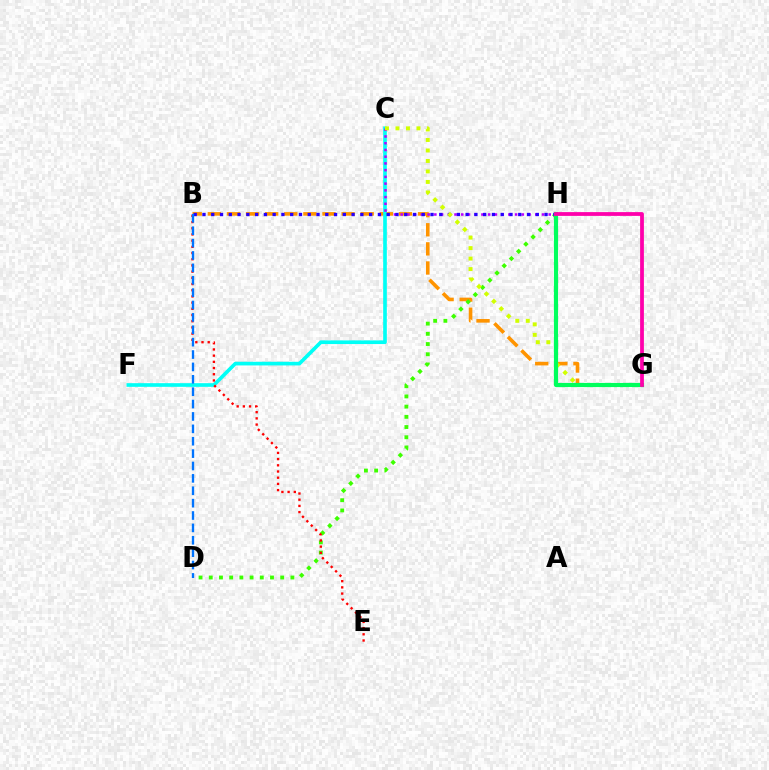{('B', 'G'): [{'color': '#ff9400', 'line_style': 'dashed', 'thickness': 2.6}], ('C', 'F'): [{'color': '#00fff6', 'line_style': 'solid', 'thickness': 2.63}], ('C', 'H'): [{'color': '#b900ff', 'line_style': 'dotted', 'thickness': 1.83}], ('D', 'H'): [{'color': '#3dff00', 'line_style': 'dotted', 'thickness': 2.77}], ('B', 'H'): [{'color': '#2500ff', 'line_style': 'dotted', 'thickness': 2.38}], ('C', 'G'): [{'color': '#d1ff00', 'line_style': 'dotted', 'thickness': 2.85}], ('B', 'E'): [{'color': '#ff0000', 'line_style': 'dotted', 'thickness': 1.68}], ('B', 'D'): [{'color': '#0074ff', 'line_style': 'dashed', 'thickness': 1.68}], ('G', 'H'): [{'color': '#00ff5c', 'line_style': 'solid', 'thickness': 2.99}, {'color': '#ff00ac', 'line_style': 'solid', 'thickness': 2.72}]}